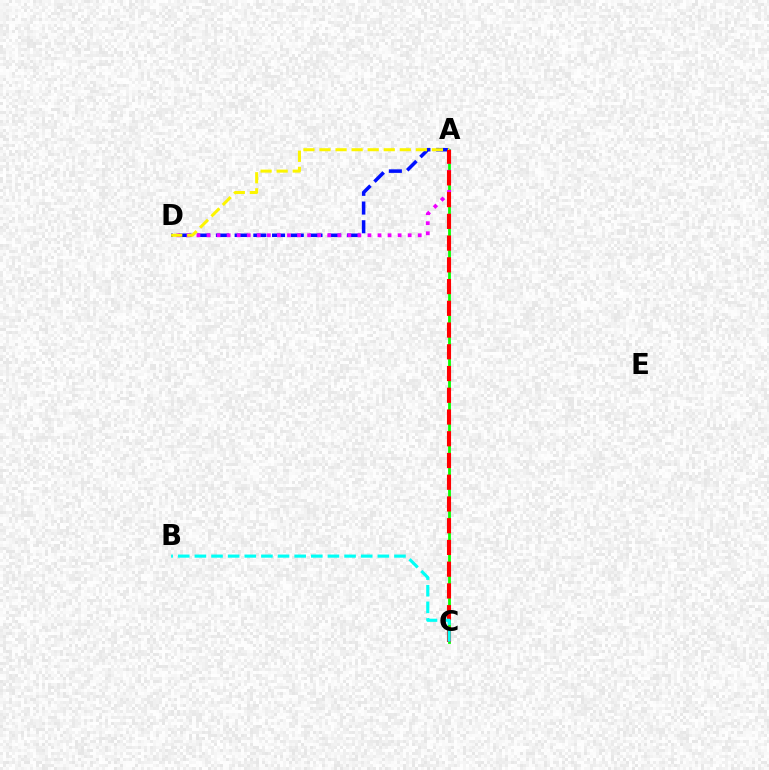{('A', 'C'): [{'color': '#08ff00', 'line_style': 'solid', 'thickness': 2.0}, {'color': '#ff0000', 'line_style': 'dashed', 'thickness': 2.95}], ('A', 'D'): [{'color': '#0010ff', 'line_style': 'dashed', 'thickness': 2.54}, {'color': '#ee00ff', 'line_style': 'dotted', 'thickness': 2.73}, {'color': '#fcf500', 'line_style': 'dashed', 'thickness': 2.18}], ('B', 'C'): [{'color': '#00fff6', 'line_style': 'dashed', 'thickness': 2.26}]}